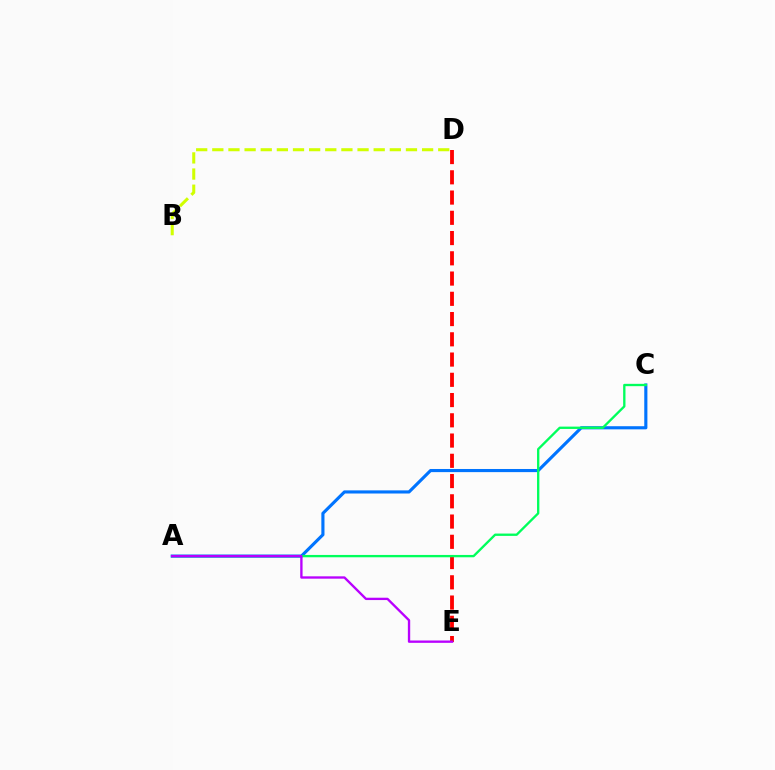{('A', 'C'): [{'color': '#0074ff', 'line_style': 'solid', 'thickness': 2.25}, {'color': '#00ff5c', 'line_style': 'solid', 'thickness': 1.68}], ('D', 'E'): [{'color': '#ff0000', 'line_style': 'dashed', 'thickness': 2.75}], ('A', 'E'): [{'color': '#b900ff', 'line_style': 'solid', 'thickness': 1.69}], ('B', 'D'): [{'color': '#d1ff00', 'line_style': 'dashed', 'thickness': 2.19}]}